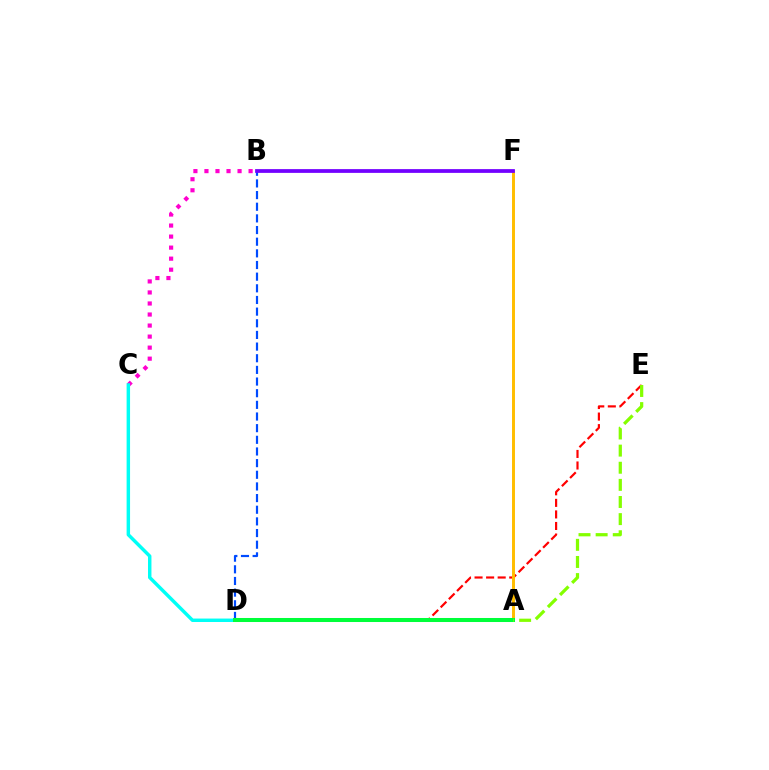{('D', 'E'): [{'color': '#ff0000', 'line_style': 'dashed', 'thickness': 1.57}], ('B', 'D'): [{'color': '#004bff', 'line_style': 'dashed', 'thickness': 1.58}], ('A', 'F'): [{'color': '#ffbd00', 'line_style': 'solid', 'thickness': 2.13}], ('B', 'C'): [{'color': '#ff00cf', 'line_style': 'dotted', 'thickness': 3.0}], ('C', 'D'): [{'color': '#00fff6', 'line_style': 'solid', 'thickness': 2.48}], ('A', 'D'): [{'color': '#00ff39', 'line_style': 'solid', 'thickness': 2.9}], ('A', 'E'): [{'color': '#84ff00', 'line_style': 'dashed', 'thickness': 2.33}], ('B', 'F'): [{'color': '#7200ff', 'line_style': 'solid', 'thickness': 2.7}]}